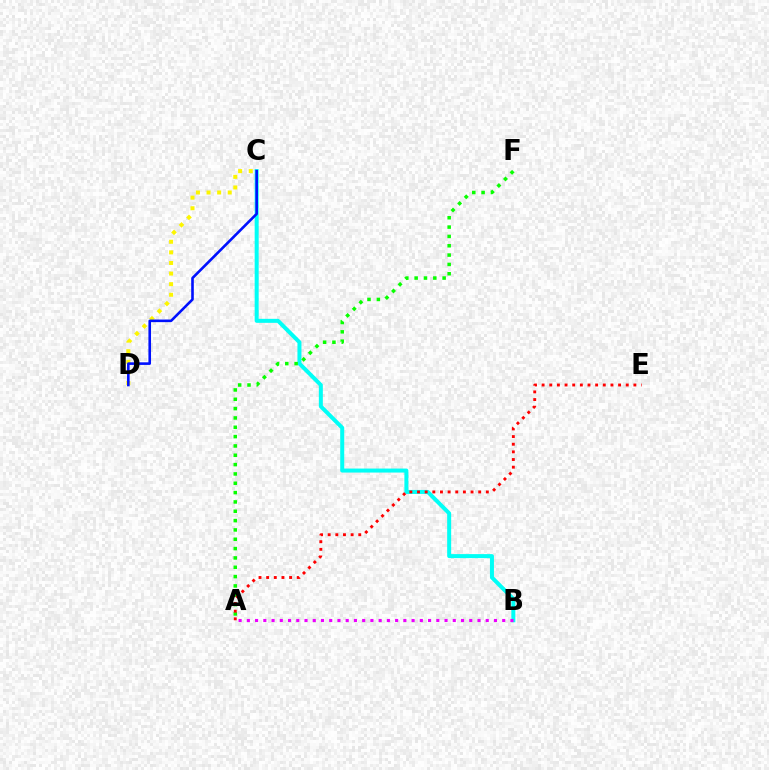{('C', 'D'): [{'color': '#fcf500', 'line_style': 'dotted', 'thickness': 2.88}, {'color': '#0010ff', 'line_style': 'solid', 'thickness': 1.88}], ('B', 'C'): [{'color': '#00fff6', 'line_style': 'solid', 'thickness': 2.88}], ('A', 'F'): [{'color': '#08ff00', 'line_style': 'dotted', 'thickness': 2.54}], ('A', 'E'): [{'color': '#ff0000', 'line_style': 'dotted', 'thickness': 2.08}], ('A', 'B'): [{'color': '#ee00ff', 'line_style': 'dotted', 'thickness': 2.24}]}